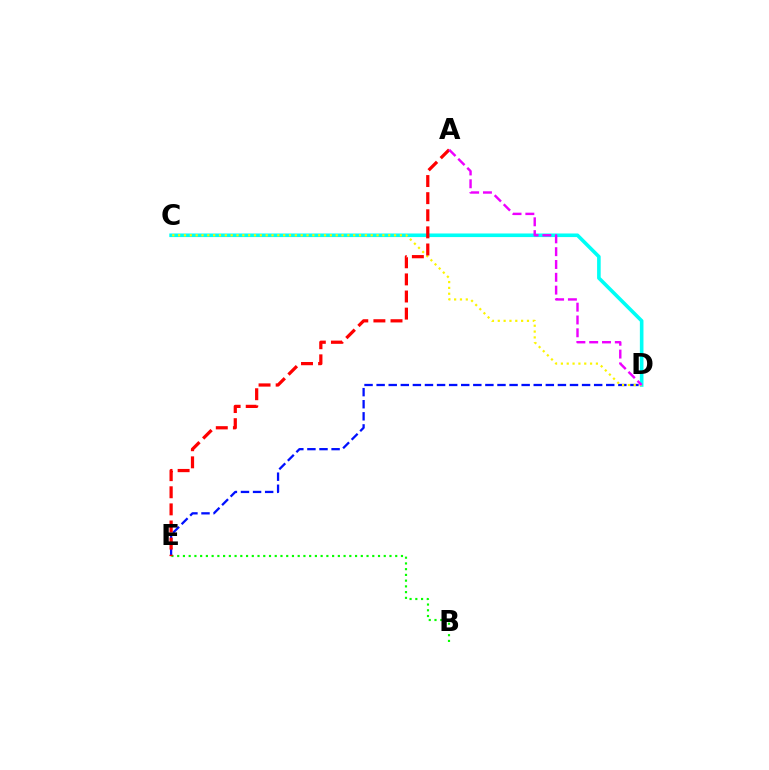{('C', 'D'): [{'color': '#00fff6', 'line_style': 'solid', 'thickness': 2.59}, {'color': '#fcf500', 'line_style': 'dotted', 'thickness': 1.59}], ('D', 'E'): [{'color': '#0010ff', 'line_style': 'dashed', 'thickness': 1.64}], ('B', 'E'): [{'color': '#08ff00', 'line_style': 'dotted', 'thickness': 1.56}], ('A', 'E'): [{'color': '#ff0000', 'line_style': 'dashed', 'thickness': 2.32}], ('A', 'D'): [{'color': '#ee00ff', 'line_style': 'dashed', 'thickness': 1.74}]}